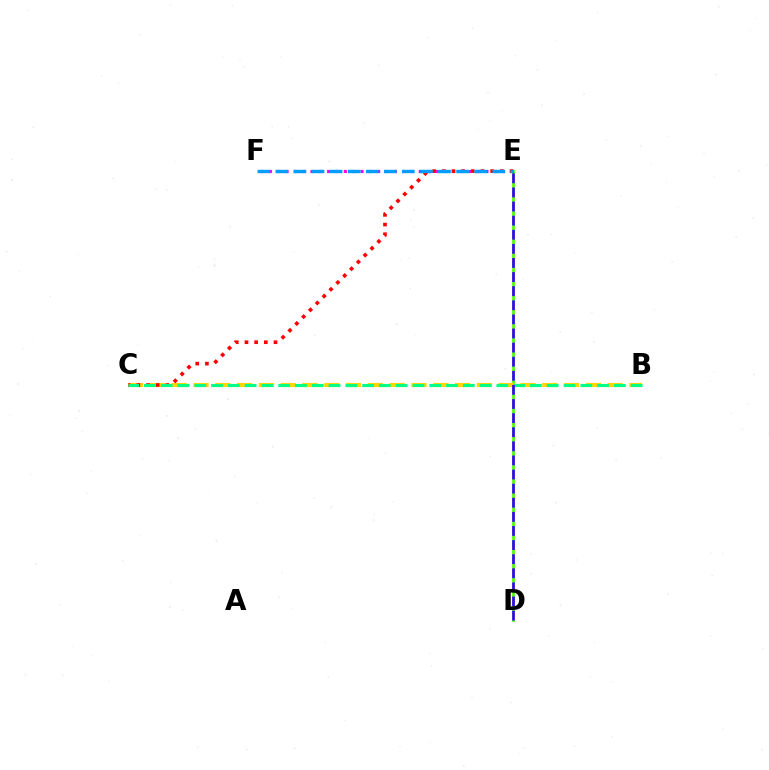{('D', 'E'): [{'color': '#4fff00', 'line_style': 'solid', 'thickness': 1.96}, {'color': '#3700ff', 'line_style': 'dashed', 'thickness': 1.92}], ('B', 'C'): [{'color': '#ffd500', 'line_style': 'dashed', 'thickness': 2.96}, {'color': '#00ff86', 'line_style': 'dashed', 'thickness': 2.28}], ('E', 'F'): [{'color': '#ff00ed', 'line_style': 'dotted', 'thickness': 2.26}, {'color': '#009eff', 'line_style': 'dashed', 'thickness': 2.45}], ('C', 'E'): [{'color': '#ff0000', 'line_style': 'dotted', 'thickness': 2.63}]}